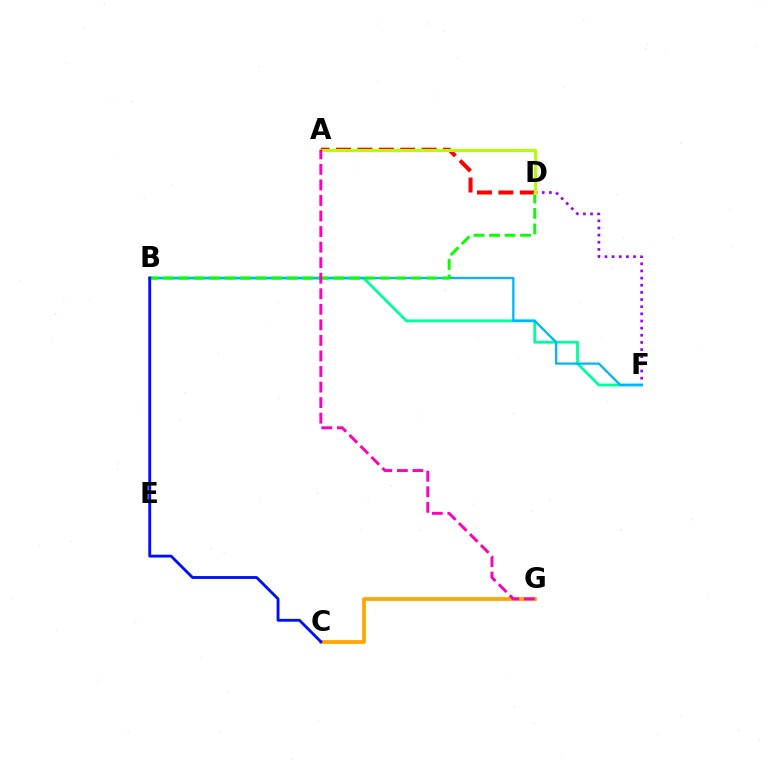{('C', 'G'): [{'color': '#ffa500', 'line_style': 'solid', 'thickness': 2.7}], ('B', 'F'): [{'color': '#00ff9d', 'line_style': 'solid', 'thickness': 2.03}, {'color': '#00b5ff', 'line_style': 'solid', 'thickness': 1.63}], ('A', 'D'): [{'color': '#ff0000', 'line_style': 'dashed', 'thickness': 2.91}, {'color': '#b3ff00', 'line_style': 'solid', 'thickness': 2.21}], ('D', 'F'): [{'color': '#9b00ff', 'line_style': 'dotted', 'thickness': 1.94}], ('B', 'D'): [{'color': '#08ff00', 'line_style': 'dashed', 'thickness': 2.11}], ('A', 'G'): [{'color': '#ff00bd', 'line_style': 'dashed', 'thickness': 2.11}], ('B', 'C'): [{'color': '#0010ff', 'line_style': 'solid', 'thickness': 2.06}]}